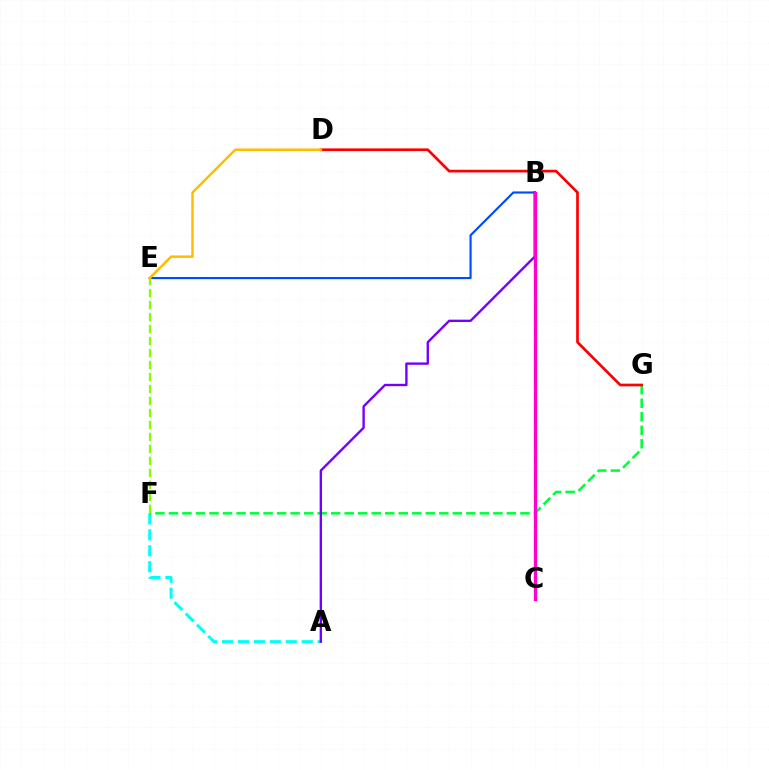{('A', 'F'): [{'color': '#00fff6', 'line_style': 'dashed', 'thickness': 2.17}], ('F', 'G'): [{'color': '#00ff39', 'line_style': 'dashed', 'thickness': 1.84}], ('B', 'E'): [{'color': '#004bff', 'line_style': 'solid', 'thickness': 1.54}], ('A', 'B'): [{'color': '#7200ff', 'line_style': 'solid', 'thickness': 1.7}], ('D', 'G'): [{'color': '#ff0000', 'line_style': 'solid', 'thickness': 1.94}], ('E', 'F'): [{'color': '#84ff00', 'line_style': 'dashed', 'thickness': 1.63}], ('B', 'C'): [{'color': '#ff00cf', 'line_style': 'solid', 'thickness': 2.4}], ('D', 'E'): [{'color': '#ffbd00', 'line_style': 'solid', 'thickness': 1.8}]}